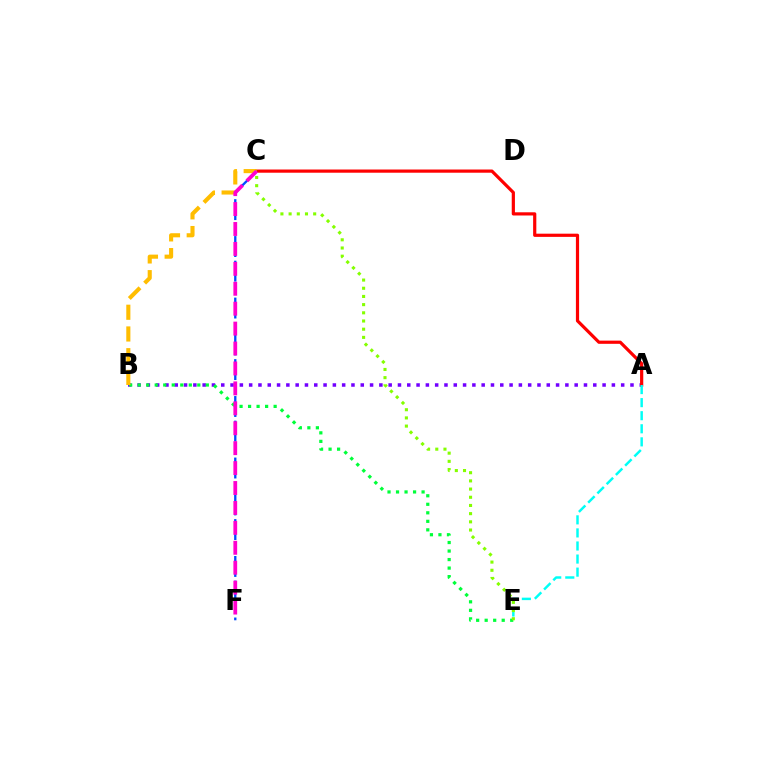{('A', 'B'): [{'color': '#7200ff', 'line_style': 'dotted', 'thickness': 2.53}], ('A', 'C'): [{'color': '#ff0000', 'line_style': 'solid', 'thickness': 2.3}], ('C', 'F'): [{'color': '#004bff', 'line_style': 'dashed', 'thickness': 1.67}, {'color': '#ff00cf', 'line_style': 'dashed', 'thickness': 2.71}], ('B', 'E'): [{'color': '#00ff39', 'line_style': 'dotted', 'thickness': 2.31}], ('B', 'C'): [{'color': '#ffbd00', 'line_style': 'dashed', 'thickness': 2.95}], ('A', 'E'): [{'color': '#00fff6', 'line_style': 'dashed', 'thickness': 1.78}], ('C', 'E'): [{'color': '#84ff00', 'line_style': 'dotted', 'thickness': 2.22}]}